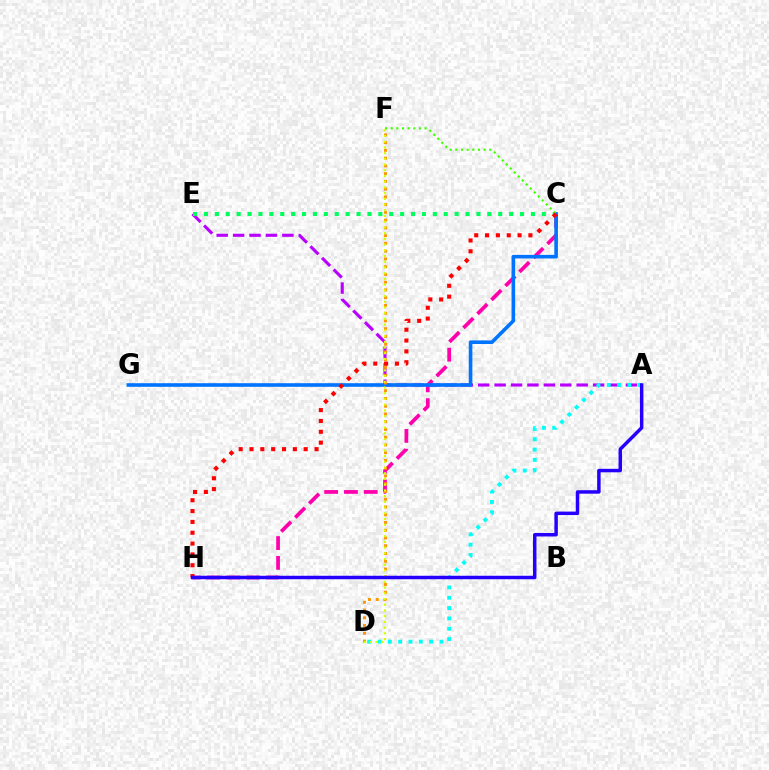{('C', 'H'): [{'color': '#ff00ac', 'line_style': 'dashed', 'thickness': 2.69}, {'color': '#ff0000', 'line_style': 'dotted', 'thickness': 2.94}], ('A', 'E'): [{'color': '#b900ff', 'line_style': 'dashed', 'thickness': 2.23}], ('C', 'E'): [{'color': '#00ff5c', 'line_style': 'dotted', 'thickness': 2.96}], ('C', 'G'): [{'color': '#0074ff', 'line_style': 'solid', 'thickness': 2.6}], ('C', 'F'): [{'color': '#3dff00', 'line_style': 'dotted', 'thickness': 1.54}], ('D', 'F'): [{'color': '#ff9400', 'line_style': 'dotted', 'thickness': 2.11}, {'color': '#d1ff00', 'line_style': 'dotted', 'thickness': 1.55}], ('A', 'D'): [{'color': '#00fff6', 'line_style': 'dotted', 'thickness': 2.8}], ('A', 'H'): [{'color': '#2500ff', 'line_style': 'solid', 'thickness': 2.5}]}